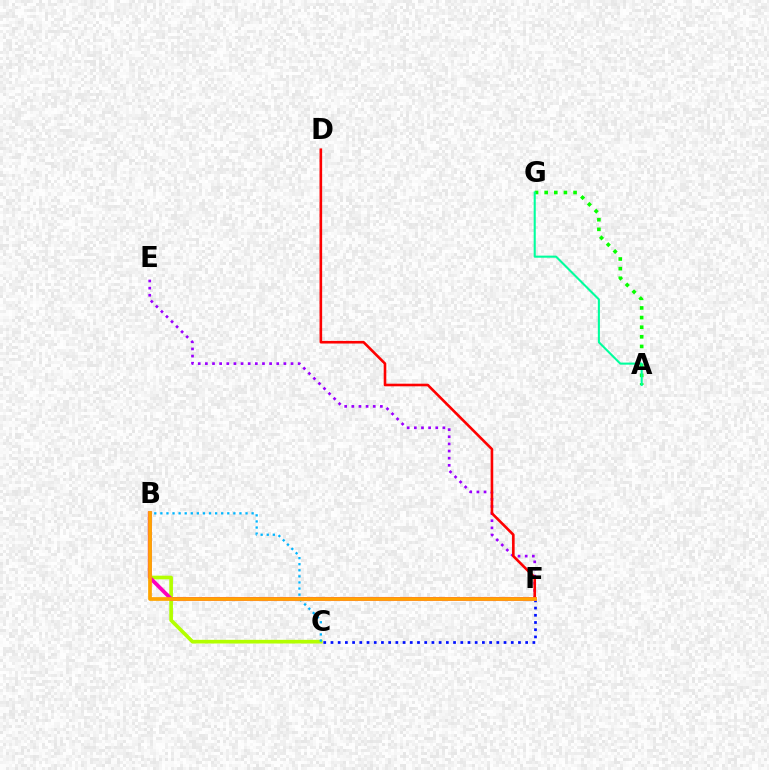{('B', 'C'): [{'color': '#b3ff00', 'line_style': 'solid', 'thickness': 2.64}, {'color': '#00b5ff', 'line_style': 'dotted', 'thickness': 1.65}], ('C', 'F'): [{'color': '#0010ff', 'line_style': 'dotted', 'thickness': 1.96}], ('A', 'G'): [{'color': '#08ff00', 'line_style': 'dotted', 'thickness': 2.62}, {'color': '#00ff9d', 'line_style': 'solid', 'thickness': 1.5}], ('E', 'F'): [{'color': '#9b00ff', 'line_style': 'dotted', 'thickness': 1.94}], ('B', 'F'): [{'color': '#ff00bd', 'line_style': 'solid', 'thickness': 2.72}, {'color': '#ffa500', 'line_style': 'solid', 'thickness': 2.68}], ('D', 'F'): [{'color': '#ff0000', 'line_style': 'solid', 'thickness': 1.88}]}